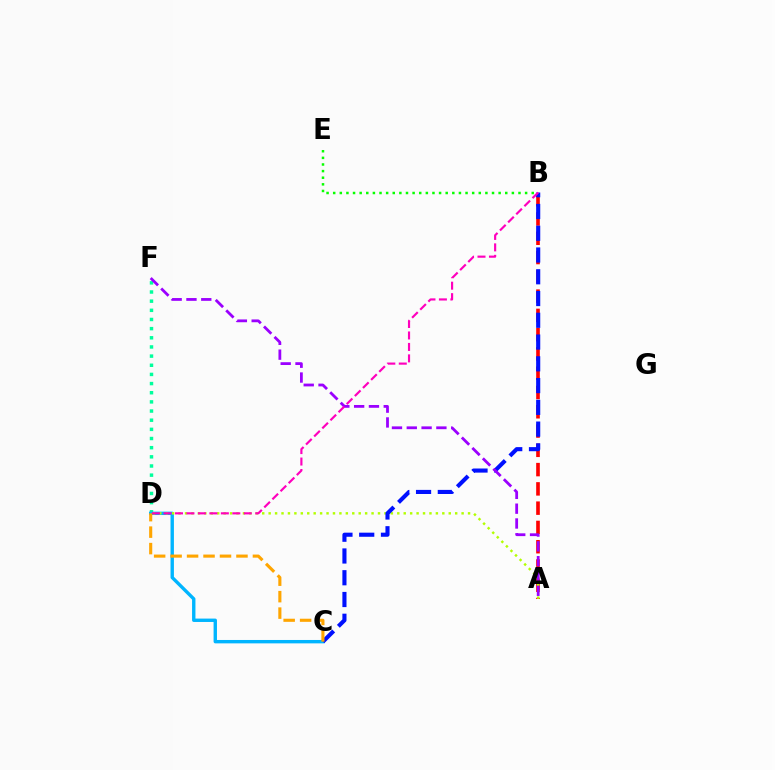{('A', 'B'): [{'color': '#ff0000', 'line_style': 'dashed', 'thickness': 2.62}], ('D', 'F'): [{'color': '#00ff9d', 'line_style': 'dotted', 'thickness': 2.49}], ('C', 'D'): [{'color': '#00b5ff', 'line_style': 'solid', 'thickness': 2.44}, {'color': '#ffa500', 'line_style': 'dashed', 'thickness': 2.24}], ('A', 'D'): [{'color': '#b3ff00', 'line_style': 'dotted', 'thickness': 1.75}], ('B', 'E'): [{'color': '#08ff00', 'line_style': 'dotted', 'thickness': 1.8}], ('B', 'C'): [{'color': '#0010ff', 'line_style': 'dashed', 'thickness': 2.96}], ('A', 'F'): [{'color': '#9b00ff', 'line_style': 'dashed', 'thickness': 2.01}], ('B', 'D'): [{'color': '#ff00bd', 'line_style': 'dashed', 'thickness': 1.56}]}